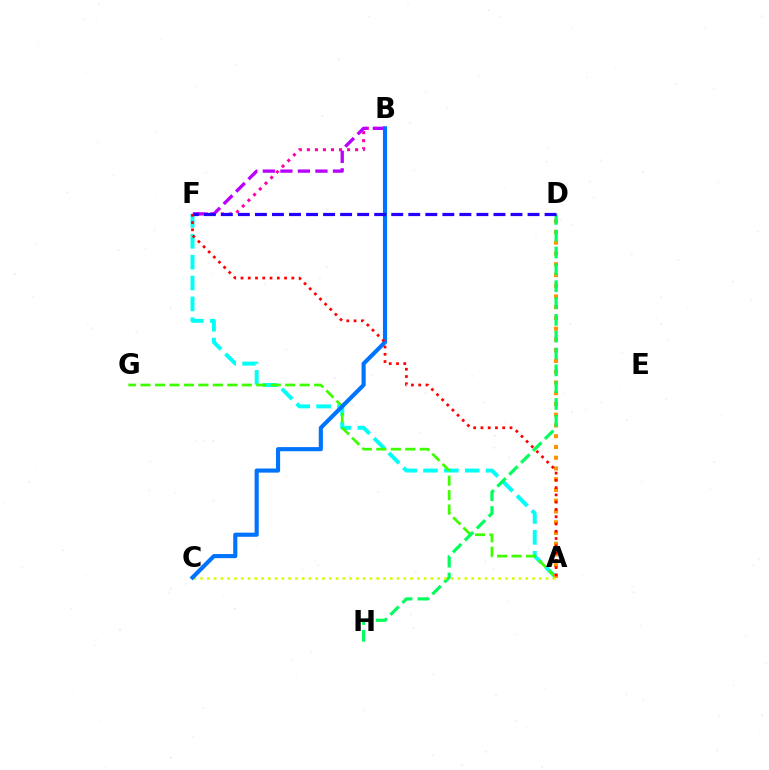{('A', 'F'): [{'color': '#00fff6', 'line_style': 'dashed', 'thickness': 2.83}, {'color': '#ff0000', 'line_style': 'dotted', 'thickness': 1.97}], ('A', 'G'): [{'color': '#3dff00', 'line_style': 'dashed', 'thickness': 1.97}], ('A', 'D'): [{'color': '#ff9400', 'line_style': 'dotted', 'thickness': 2.92}], ('D', 'H'): [{'color': '#00ff5c', 'line_style': 'dashed', 'thickness': 2.29}], ('A', 'C'): [{'color': '#d1ff00', 'line_style': 'dotted', 'thickness': 1.84}], ('B', 'F'): [{'color': '#ff00ac', 'line_style': 'dotted', 'thickness': 2.18}, {'color': '#b900ff', 'line_style': 'dashed', 'thickness': 2.38}], ('B', 'C'): [{'color': '#0074ff', 'line_style': 'solid', 'thickness': 2.97}], ('D', 'F'): [{'color': '#2500ff', 'line_style': 'dashed', 'thickness': 2.31}]}